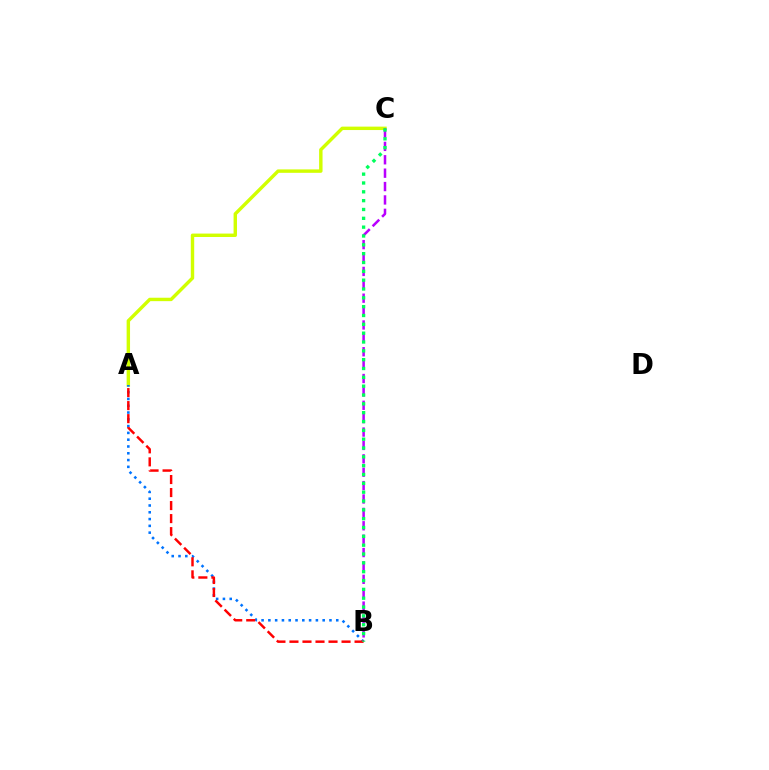{('A', 'C'): [{'color': '#d1ff00', 'line_style': 'solid', 'thickness': 2.46}], ('A', 'B'): [{'color': '#0074ff', 'line_style': 'dotted', 'thickness': 1.84}, {'color': '#ff0000', 'line_style': 'dashed', 'thickness': 1.77}], ('B', 'C'): [{'color': '#b900ff', 'line_style': 'dashed', 'thickness': 1.82}, {'color': '#00ff5c', 'line_style': 'dotted', 'thickness': 2.4}]}